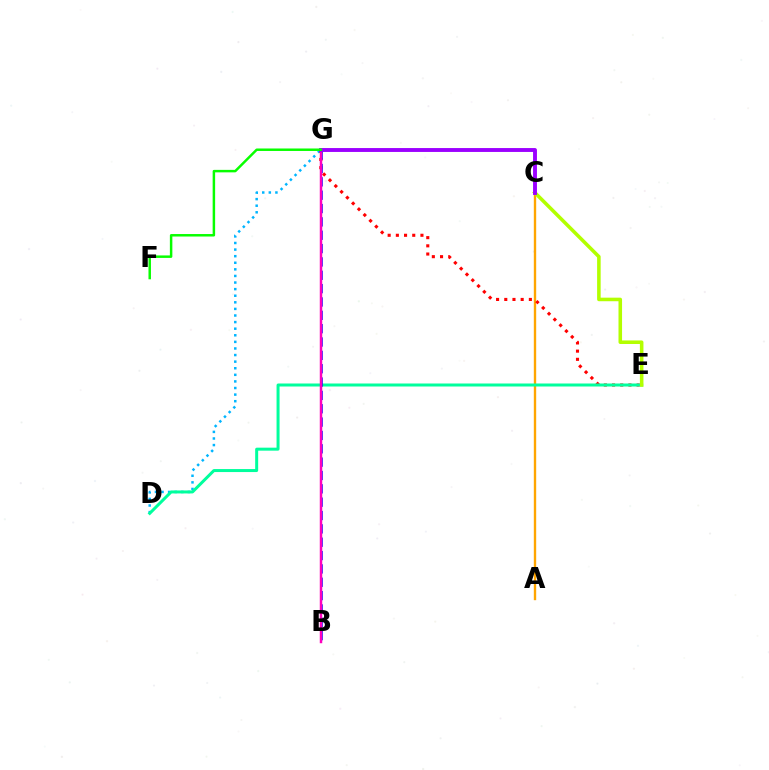{('D', 'G'): [{'color': '#00b5ff', 'line_style': 'dotted', 'thickness': 1.79}], ('A', 'C'): [{'color': '#ffa500', 'line_style': 'solid', 'thickness': 1.71}], ('E', 'G'): [{'color': '#ff0000', 'line_style': 'dotted', 'thickness': 2.23}], ('D', 'E'): [{'color': '#00ff9d', 'line_style': 'solid', 'thickness': 2.16}], ('B', 'G'): [{'color': '#0010ff', 'line_style': 'dashed', 'thickness': 1.81}, {'color': '#ff00bd', 'line_style': 'solid', 'thickness': 1.77}], ('C', 'E'): [{'color': '#b3ff00', 'line_style': 'solid', 'thickness': 2.56}], ('C', 'G'): [{'color': '#9b00ff', 'line_style': 'solid', 'thickness': 2.8}], ('F', 'G'): [{'color': '#08ff00', 'line_style': 'solid', 'thickness': 1.78}]}